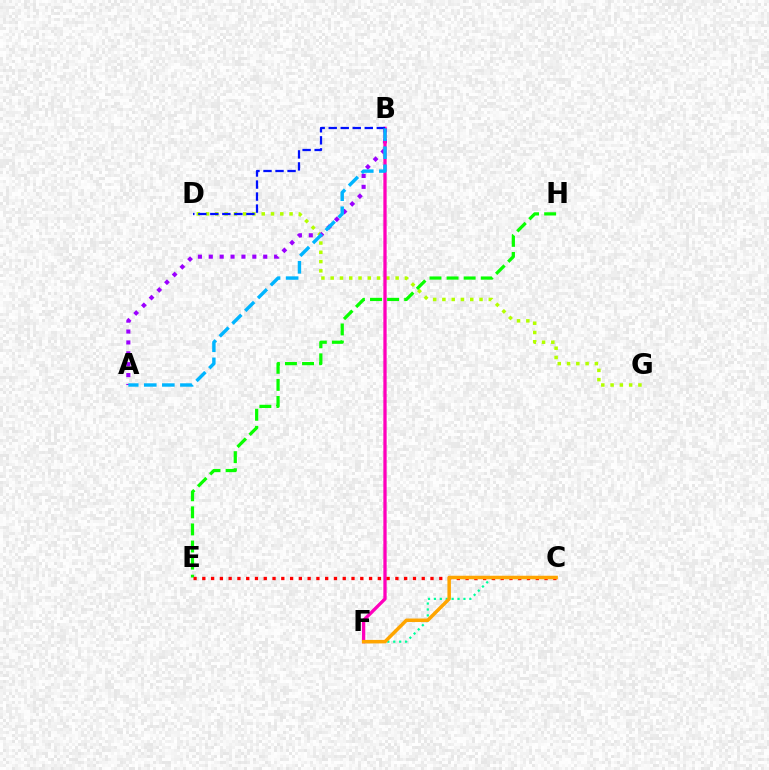{('D', 'G'): [{'color': '#b3ff00', 'line_style': 'dotted', 'thickness': 2.52}], ('A', 'B'): [{'color': '#9b00ff', 'line_style': 'dotted', 'thickness': 2.96}, {'color': '#00b5ff', 'line_style': 'dashed', 'thickness': 2.45}], ('B', 'F'): [{'color': '#ff00bd', 'line_style': 'solid', 'thickness': 2.37}], ('E', 'H'): [{'color': '#08ff00', 'line_style': 'dashed', 'thickness': 2.32}], ('B', 'D'): [{'color': '#0010ff', 'line_style': 'dashed', 'thickness': 1.63}], ('C', 'F'): [{'color': '#00ff9d', 'line_style': 'dotted', 'thickness': 1.61}, {'color': '#ffa500', 'line_style': 'solid', 'thickness': 2.52}], ('C', 'E'): [{'color': '#ff0000', 'line_style': 'dotted', 'thickness': 2.38}]}